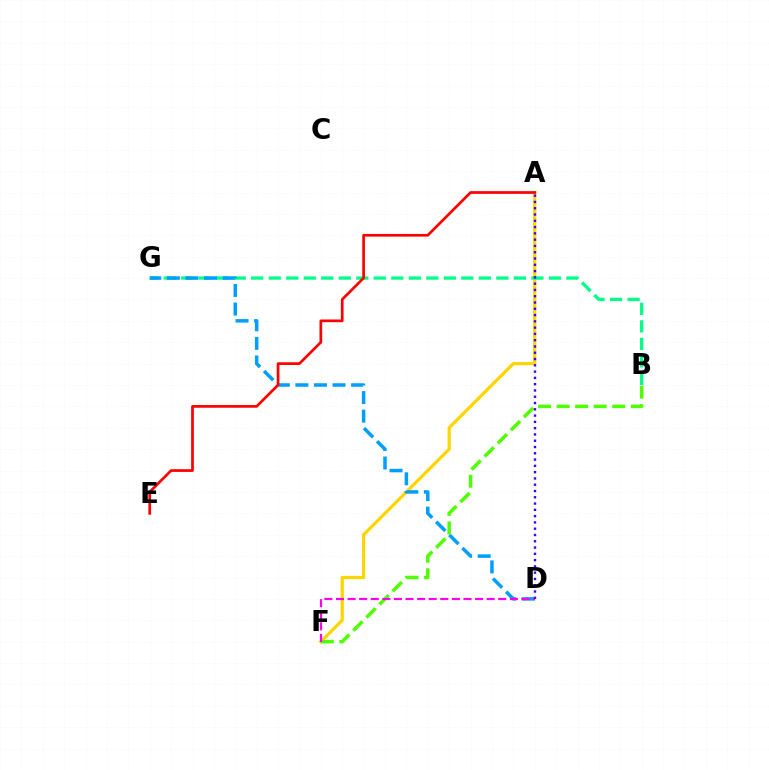{('A', 'F'): [{'color': '#ffd500', 'line_style': 'solid', 'thickness': 2.34}], ('B', 'G'): [{'color': '#00ff86', 'line_style': 'dashed', 'thickness': 2.38}], ('D', 'G'): [{'color': '#009eff', 'line_style': 'dashed', 'thickness': 2.52}], ('B', 'F'): [{'color': '#4fff00', 'line_style': 'dashed', 'thickness': 2.52}], ('D', 'F'): [{'color': '#ff00ed', 'line_style': 'dashed', 'thickness': 1.57}], ('A', 'E'): [{'color': '#ff0000', 'line_style': 'solid', 'thickness': 1.95}], ('A', 'D'): [{'color': '#3700ff', 'line_style': 'dotted', 'thickness': 1.71}]}